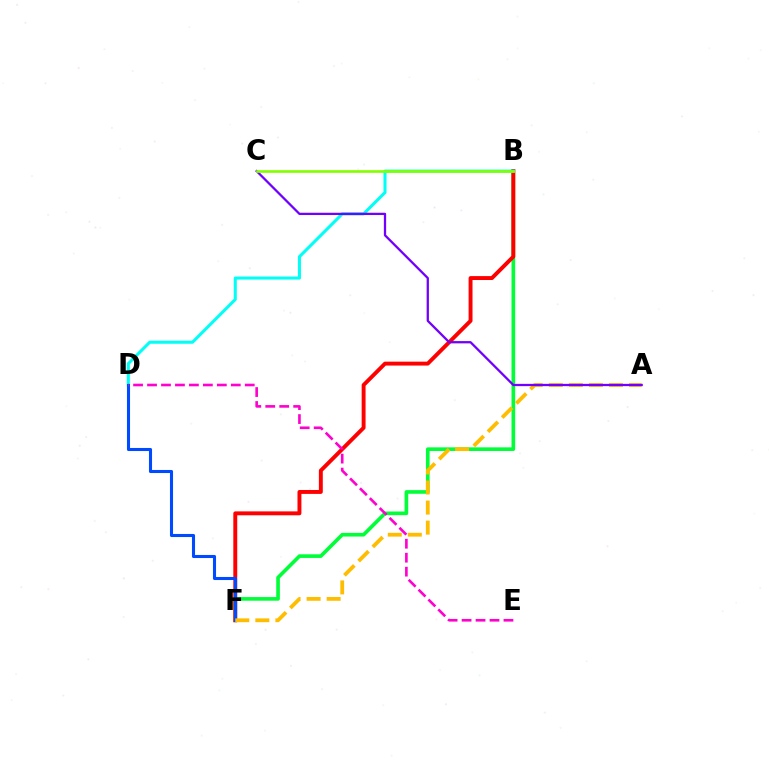{('B', 'F'): [{'color': '#00ff39', 'line_style': 'solid', 'thickness': 2.63}, {'color': '#ff0000', 'line_style': 'solid', 'thickness': 2.82}], ('B', 'D'): [{'color': '#00fff6', 'line_style': 'solid', 'thickness': 2.19}], ('D', 'F'): [{'color': '#004bff', 'line_style': 'solid', 'thickness': 2.21}], ('A', 'F'): [{'color': '#ffbd00', 'line_style': 'dashed', 'thickness': 2.72}], ('A', 'C'): [{'color': '#7200ff', 'line_style': 'solid', 'thickness': 1.64}], ('D', 'E'): [{'color': '#ff00cf', 'line_style': 'dashed', 'thickness': 1.9}], ('B', 'C'): [{'color': '#84ff00', 'line_style': 'solid', 'thickness': 1.92}]}